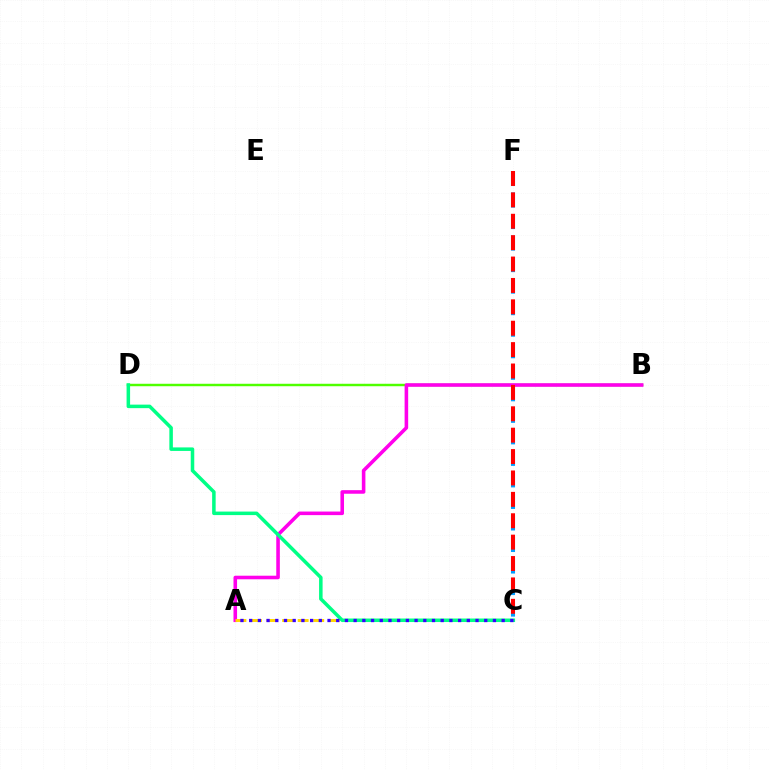{('B', 'D'): [{'color': '#4fff00', 'line_style': 'solid', 'thickness': 1.77}], ('C', 'F'): [{'color': '#009eff', 'line_style': 'dashed', 'thickness': 2.92}, {'color': '#ff0000', 'line_style': 'dashed', 'thickness': 2.91}], ('A', 'B'): [{'color': '#ff00ed', 'line_style': 'solid', 'thickness': 2.57}], ('A', 'C'): [{'color': '#ffd500', 'line_style': 'dashed', 'thickness': 2.11}, {'color': '#3700ff', 'line_style': 'dotted', 'thickness': 2.37}], ('C', 'D'): [{'color': '#00ff86', 'line_style': 'solid', 'thickness': 2.54}]}